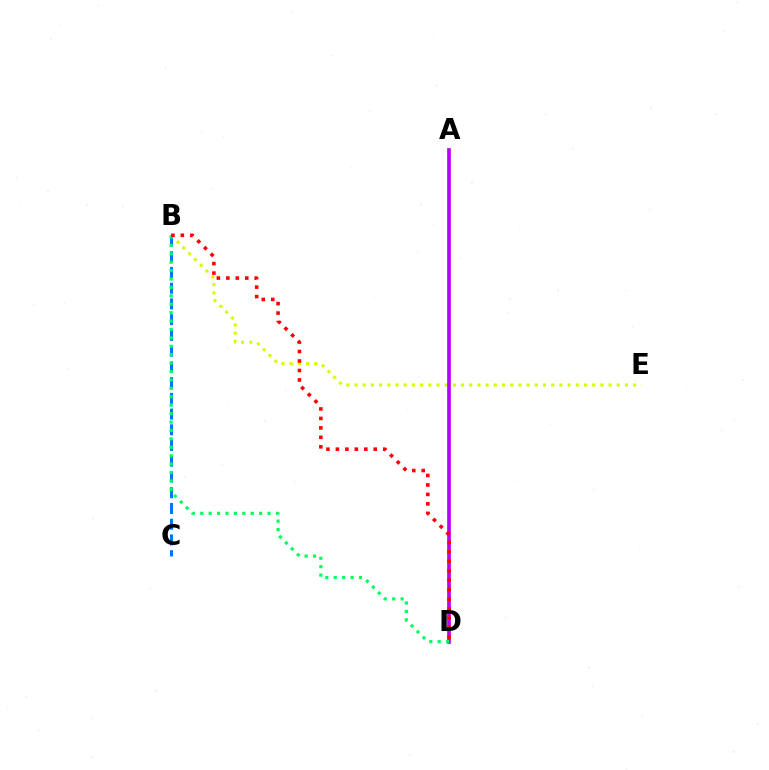{('B', 'E'): [{'color': '#d1ff00', 'line_style': 'dotted', 'thickness': 2.23}], ('A', 'D'): [{'color': '#b900ff', 'line_style': 'solid', 'thickness': 2.65}], ('B', 'C'): [{'color': '#0074ff', 'line_style': 'dashed', 'thickness': 2.14}], ('B', 'D'): [{'color': '#00ff5c', 'line_style': 'dotted', 'thickness': 2.29}, {'color': '#ff0000', 'line_style': 'dotted', 'thickness': 2.57}]}